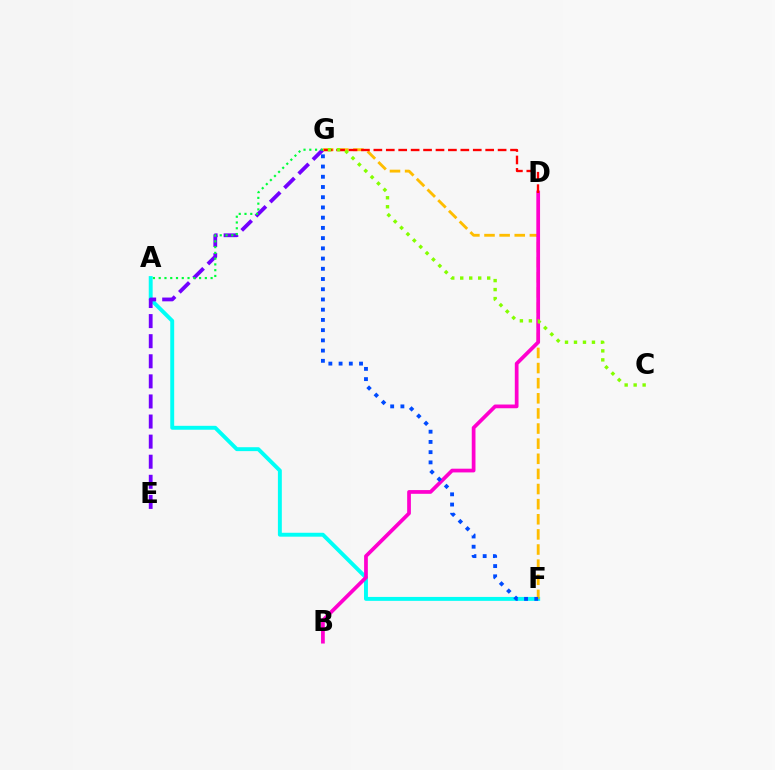{('A', 'F'): [{'color': '#00fff6', 'line_style': 'solid', 'thickness': 2.82}], ('E', 'G'): [{'color': '#7200ff', 'line_style': 'dashed', 'thickness': 2.73}], ('F', 'G'): [{'color': '#ffbd00', 'line_style': 'dashed', 'thickness': 2.05}, {'color': '#004bff', 'line_style': 'dotted', 'thickness': 2.78}], ('B', 'D'): [{'color': '#ff00cf', 'line_style': 'solid', 'thickness': 2.69}], ('A', 'G'): [{'color': '#00ff39', 'line_style': 'dotted', 'thickness': 1.57}], ('D', 'G'): [{'color': '#ff0000', 'line_style': 'dashed', 'thickness': 1.69}], ('C', 'G'): [{'color': '#84ff00', 'line_style': 'dotted', 'thickness': 2.44}]}